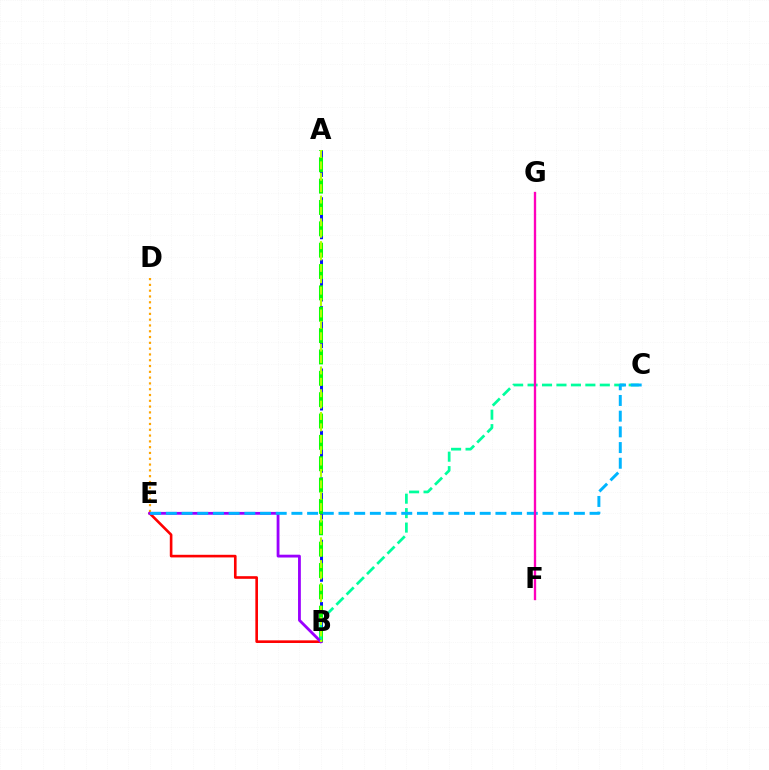{('A', 'B'): [{'color': '#0010ff', 'line_style': 'dashed', 'thickness': 2.12}, {'color': '#08ff00', 'line_style': 'dashed', 'thickness': 2.9}, {'color': '#b3ff00', 'line_style': 'dashed', 'thickness': 1.55}], ('D', 'E'): [{'color': '#ffa500', 'line_style': 'dotted', 'thickness': 1.57}], ('B', 'E'): [{'color': '#ff0000', 'line_style': 'solid', 'thickness': 1.89}, {'color': '#9b00ff', 'line_style': 'solid', 'thickness': 2.03}], ('B', 'C'): [{'color': '#00ff9d', 'line_style': 'dashed', 'thickness': 1.96}], ('C', 'E'): [{'color': '#00b5ff', 'line_style': 'dashed', 'thickness': 2.13}], ('F', 'G'): [{'color': '#ff00bd', 'line_style': 'solid', 'thickness': 1.69}]}